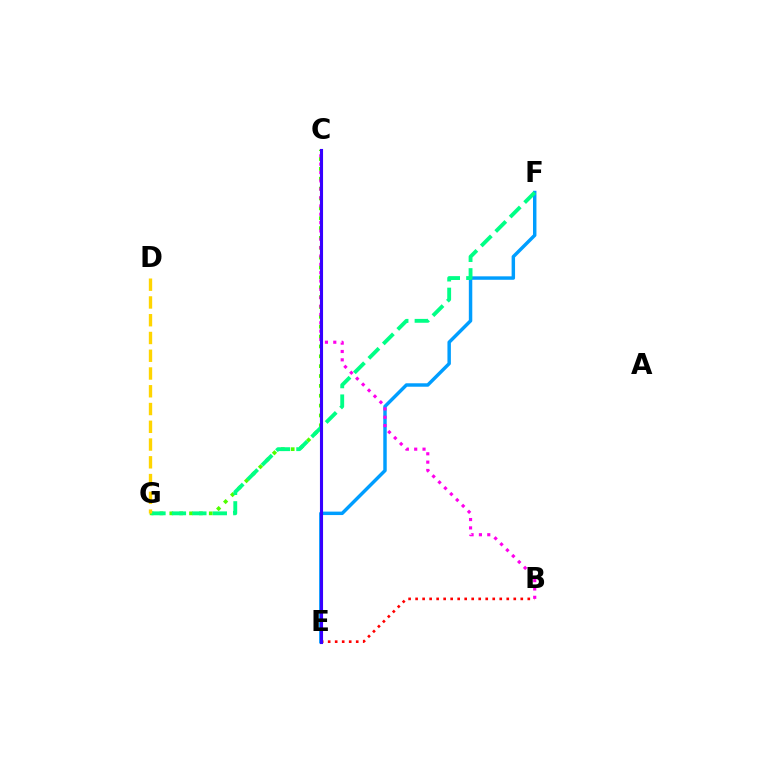{('E', 'F'): [{'color': '#009eff', 'line_style': 'solid', 'thickness': 2.48}], ('B', 'E'): [{'color': '#ff0000', 'line_style': 'dotted', 'thickness': 1.9}], ('C', 'G'): [{'color': '#4fff00', 'line_style': 'dotted', 'thickness': 2.68}], ('F', 'G'): [{'color': '#00ff86', 'line_style': 'dashed', 'thickness': 2.78}], ('B', 'C'): [{'color': '#ff00ed', 'line_style': 'dotted', 'thickness': 2.27}], ('C', 'E'): [{'color': '#3700ff', 'line_style': 'solid', 'thickness': 2.23}], ('D', 'G'): [{'color': '#ffd500', 'line_style': 'dashed', 'thickness': 2.41}]}